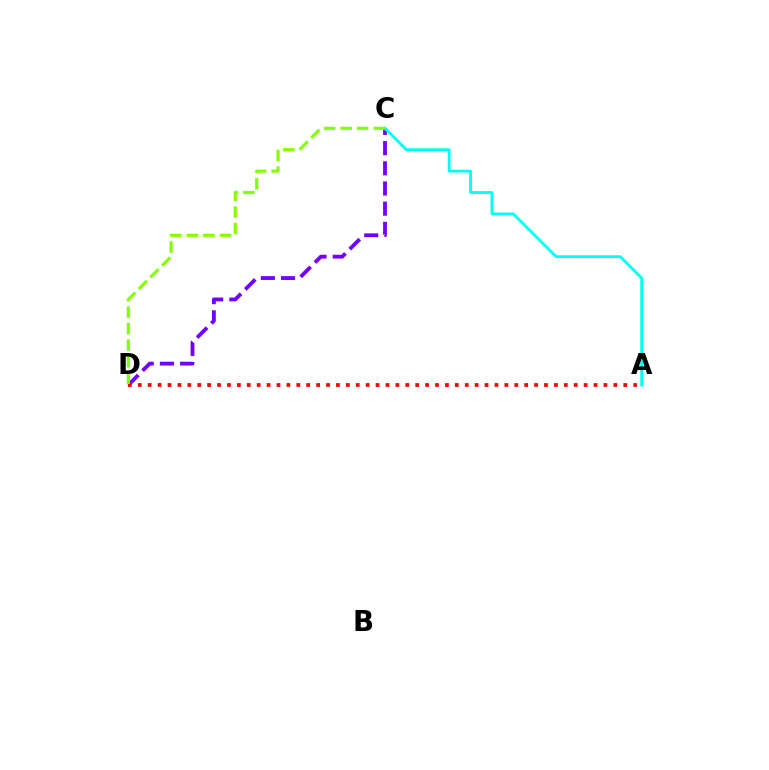{('C', 'D'): [{'color': '#7200ff', 'line_style': 'dashed', 'thickness': 2.74}, {'color': '#84ff00', 'line_style': 'dashed', 'thickness': 2.25}], ('A', 'C'): [{'color': '#00fff6', 'line_style': 'solid', 'thickness': 2.03}], ('A', 'D'): [{'color': '#ff0000', 'line_style': 'dotted', 'thickness': 2.69}]}